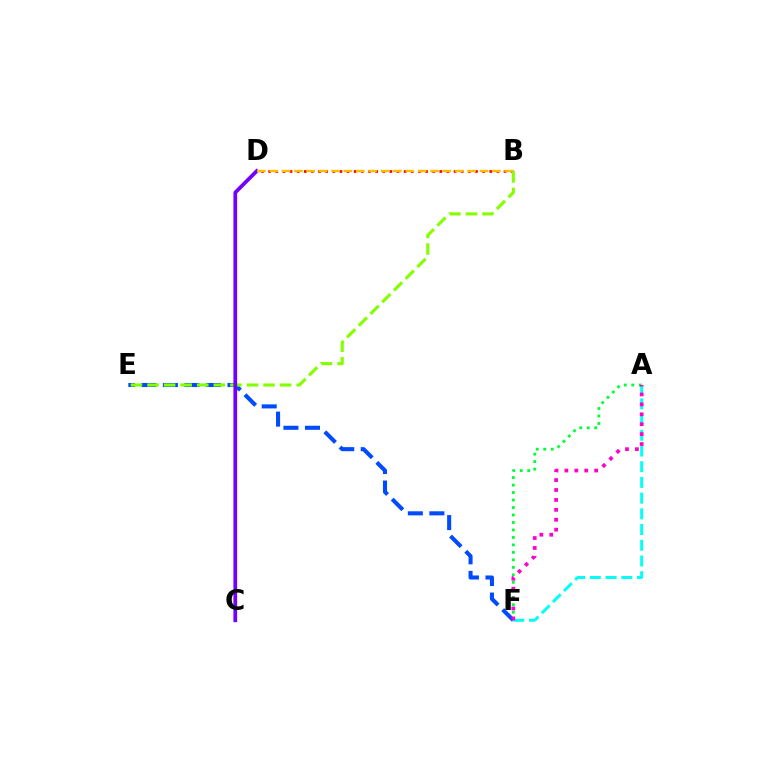{('E', 'F'): [{'color': '#004bff', 'line_style': 'dashed', 'thickness': 2.93}], ('B', 'D'): [{'color': '#ff0000', 'line_style': 'dotted', 'thickness': 1.94}, {'color': '#ffbd00', 'line_style': 'dashed', 'thickness': 1.68}], ('B', 'E'): [{'color': '#84ff00', 'line_style': 'dashed', 'thickness': 2.25}], ('C', 'D'): [{'color': '#7200ff', 'line_style': 'solid', 'thickness': 2.7}], ('A', 'F'): [{'color': '#00fff6', 'line_style': 'dashed', 'thickness': 2.13}, {'color': '#00ff39', 'line_style': 'dotted', 'thickness': 2.03}, {'color': '#ff00cf', 'line_style': 'dotted', 'thickness': 2.69}]}